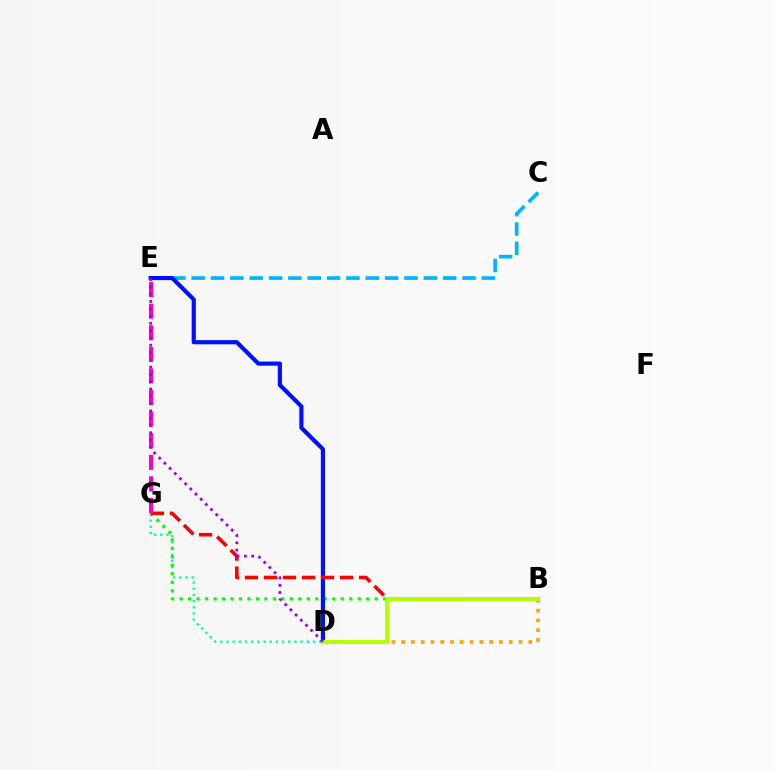{('C', 'E'): [{'color': '#00b5ff', 'line_style': 'dashed', 'thickness': 2.63}], ('D', 'G'): [{'color': '#00ff9d', 'line_style': 'dotted', 'thickness': 1.68}], ('B', 'G'): [{'color': '#08ff00', 'line_style': 'dotted', 'thickness': 2.3}, {'color': '#ff0000', 'line_style': 'dashed', 'thickness': 2.58}], ('B', 'D'): [{'color': '#ffa500', 'line_style': 'dotted', 'thickness': 2.66}, {'color': '#b3ff00', 'line_style': 'solid', 'thickness': 2.92}], ('D', 'E'): [{'color': '#0010ff', 'line_style': 'solid', 'thickness': 3.0}, {'color': '#9b00ff', 'line_style': 'dotted', 'thickness': 1.98}], ('E', 'G'): [{'color': '#ff00bd', 'line_style': 'dashed', 'thickness': 2.93}]}